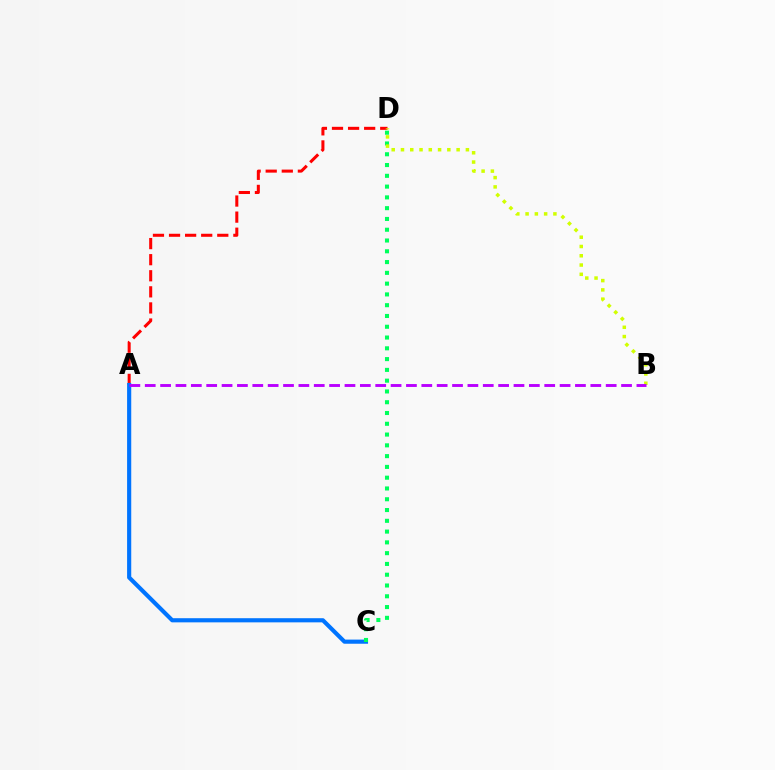{('A', 'D'): [{'color': '#ff0000', 'line_style': 'dashed', 'thickness': 2.18}], ('A', 'C'): [{'color': '#0074ff', 'line_style': 'solid', 'thickness': 2.98}], ('C', 'D'): [{'color': '#00ff5c', 'line_style': 'dotted', 'thickness': 2.93}], ('B', 'D'): [{'color': '#d1ff00', 'line_style': 'dotted', 'thickness': 2.52}], ('A', 'B'): [{'color': '#b900ff', 'line_style': 'dashed', 'thickness': 2.09}]}